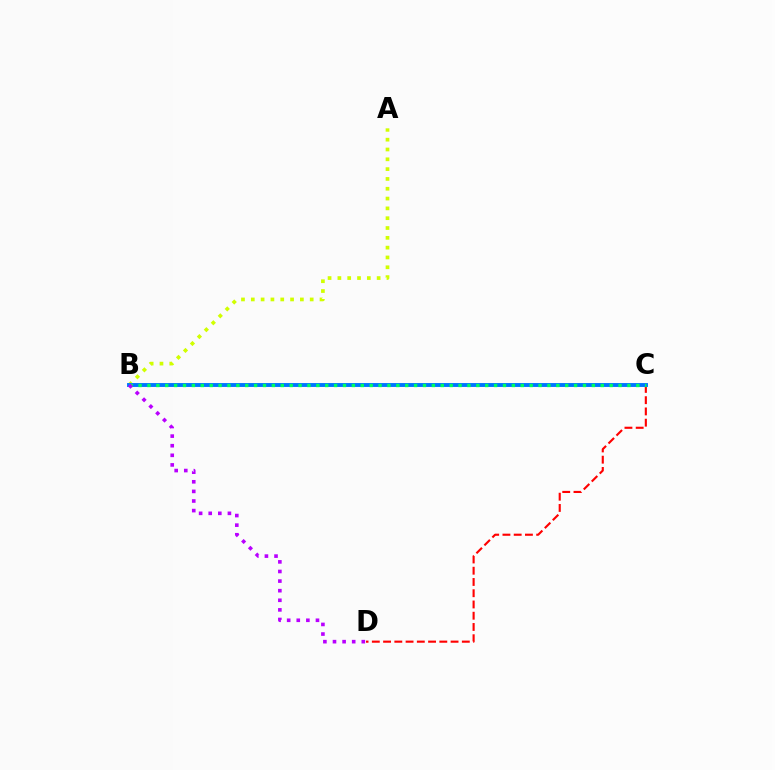{('A', 'B'): [{'color': '#d1ff00', 'line_style': 'dotted', 'thickness': 2.67}], ('C', 'D'): [{'color': '#ff0000', 'line_style': 'dashed', 'thickness': 1.53}], ('B', 'C'): [{'color': '#0074ff', 'line_style': 'solid', 'thickness': 2.8}, {'color': '#00ff5c', 'line_style': 'dotted', 'thickness': 2.41}], ('B', 'D'): [{'color': '#b900ff', 'line_style': 'dotted', 'thickness': 2.61}]}